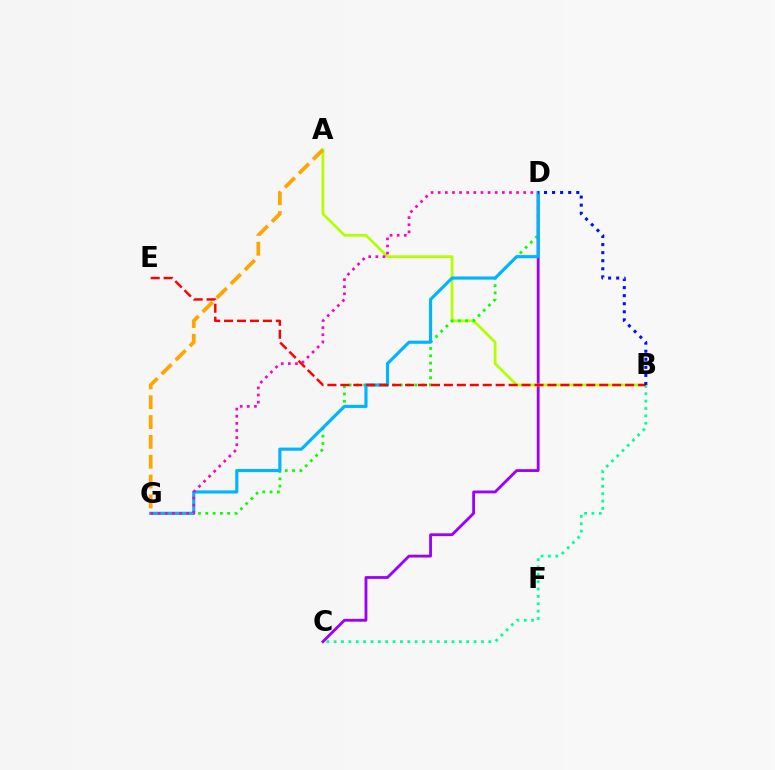{('C', 'D'): [{'color': '#9b00ff', 'line_style': 'solid', 'thickness': 2.03}], ('B', 'C'): [{'color': '#00ff9d', 'line_style': 'dotted', 'thickness': 2.0}], ('A', 'B'): [{'color': '#b3ff00', 'line_style': 'solid', 'thickness': 1.97}], ('D', 'G'): [{'color': '#08ff00', 'line_style': 'dotted', 'thickness': 1.99}, {'color': '#00b5ff', 'line_style': 'solid', 'thickness': 2.26}, {'color': '#ff00bd', 'line_style': 'dotted', 'thickness': 1.94}], ('B', 'E'): [{'color': '#ff0000', 'line_style': 'dashed', 'thickness': 1.76}], ('A', 'G'): [{'color': '#ffa500', 'line_style': 'dashed', 'thickness': 2.69}], ('B', 'D'): [{'color': '#0010ff', 'line_style': 'dotted', 'thickness': 2.19}]}